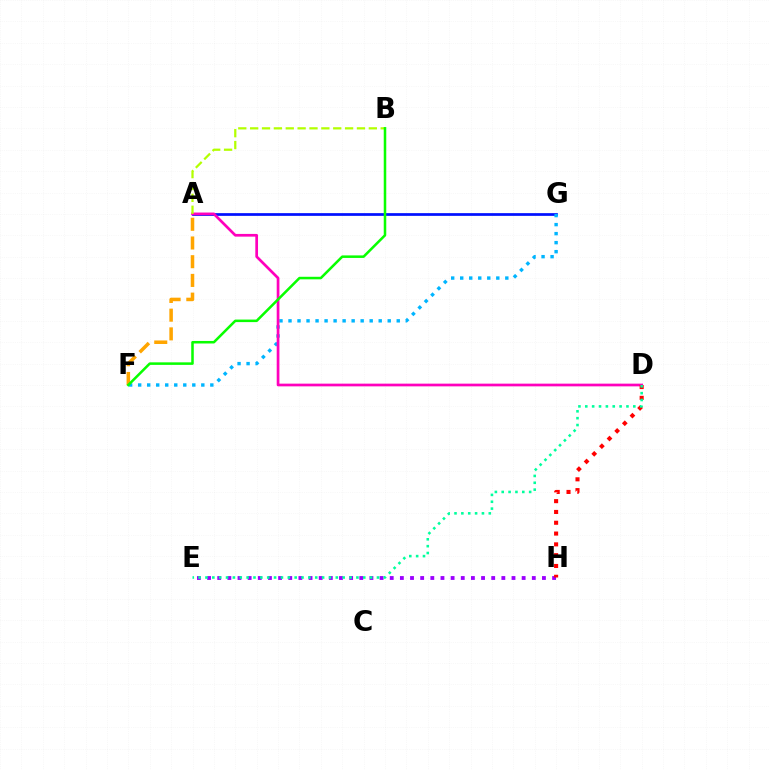{('A', 'G'): [{'color': '#0010ff', 'line_style': 'solid', 'thickness': 1.96}], ('F', 'G'): [{'color': '#00b5ff', 'line_style': 'dotted', 'thickness': 2.45}], ('A', 'D'): [{'color': '#ff00bd', 'line_style': 'solid', 'thickness': 1.95}], ('A', 'B'): [{'color': '#b3ff00', 'line_style': 'dashed', 'thickness': 1.61}], ('E', 'H'): [{'color': '#9b00ff', 'line_style': 'dotted', 'thickness': 2.76}], ('D', 'H'): [{'color': '#ff0000', 'line_style': 'dotted', 'thickness': 2.94}], ('D', 'E'): [{'color': '#00ff9d', 'line_style': 'dotted', 'thickness': 1.86}], ('A', 'F'): [{'color': '#ffa500', 'line_style': 'dashed', 'thickness': 2.54}], ('B', 'F'): [{'color': '#08ff00', 'line_style': 'solid', 'thickness': 1.82}]}